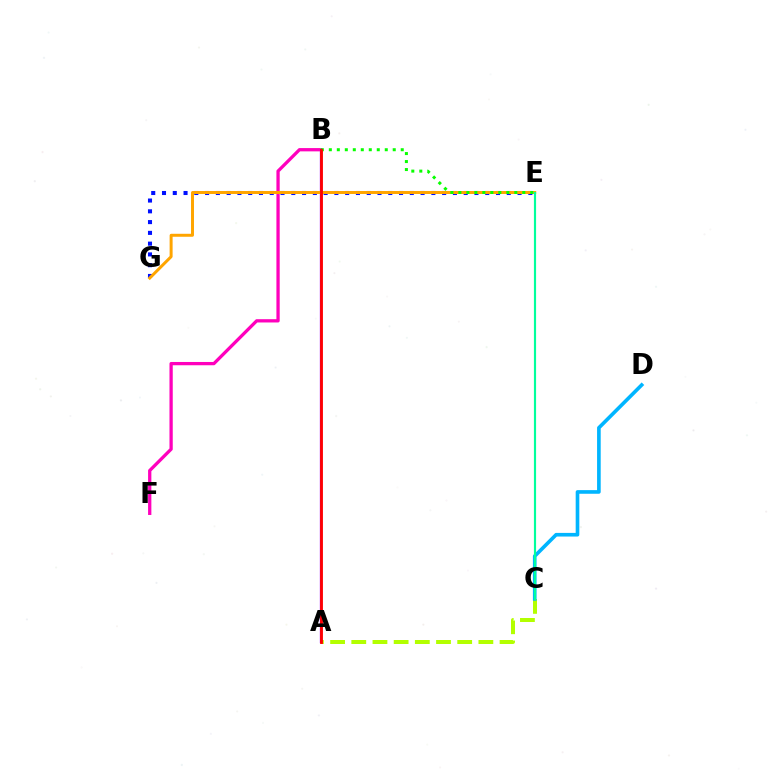{('A', 'C'): [{'color': '#b3ff00', 'line_style': 'dashed', 'thickness': 2.88}], ('A', 'B'): [{'color': '#9b00ff', 'line_style': 'solid', 'thickness': 1.65}, {'color': '#ff0000', 'line_style': 'solid', 'thickness': 2.05}], ('B', 'F'): [{'color': '#ff00bd', 'line_style': 'solid', 'thickness': 2.36}], ('E', 'G'): [{'color': '#0010ff', 'line_style': 'dotted', 'thickness': 2.93}, {'color': '#ffa500', 'line_style': 'solid', 'thickness': 2.14}], ('B', 'E'): [{'color': '#08ff00', 'line_style': 'dotted', 'thickness': 2.17}], ('C', 'D'): [{'color': '#00b5ff', 'line_style': 'solid', 'thickness': 2.62}], ('C', 'E'): [{'color': '#00ff9d', 'line_style': 'solid', 'thickness': 1.56}]}